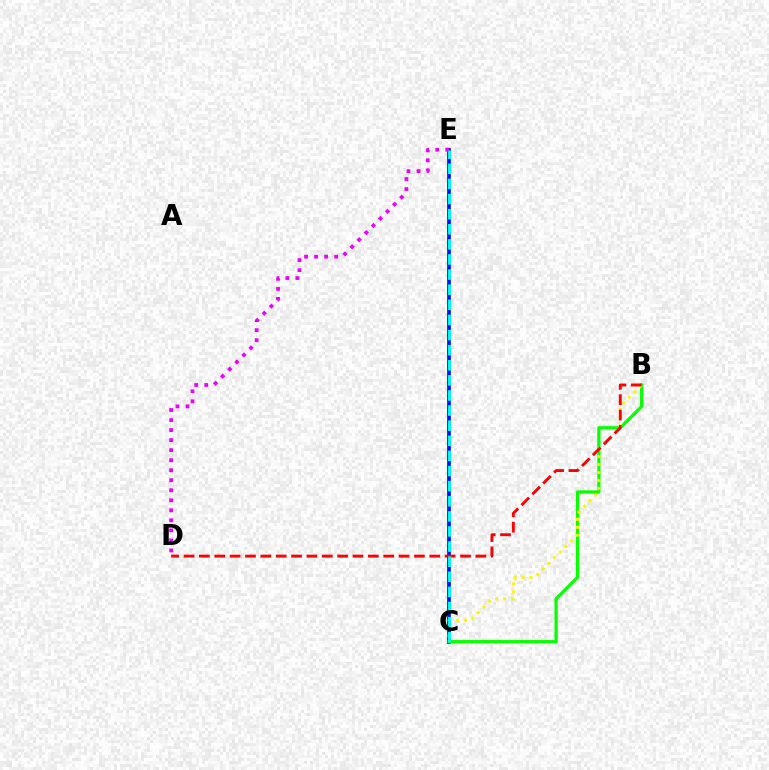{('C', 'E'): [{'color': '#0010ff', 'line_style': 'solid', 'thickness': 2.65}, {'color': '#00fff6', 'line_style': 'dashed', 'thickness': 2.05}], ('D', 'E'): [{'color': '#ee00ff', 'line_style': 'dotted', 'thickness': 2.72}], ('B', 'C'): [{'color': '#08ff00', 'line_style': 'solid', 'thickness': 2.31}, {'color': '#fcf500', 'line_style': 'dotted', 'thickness': 2.17}], ('B', 'D'): [{'color': '#ff0000', 'line_style': 'dashed', 'thickness': 2.09}]}